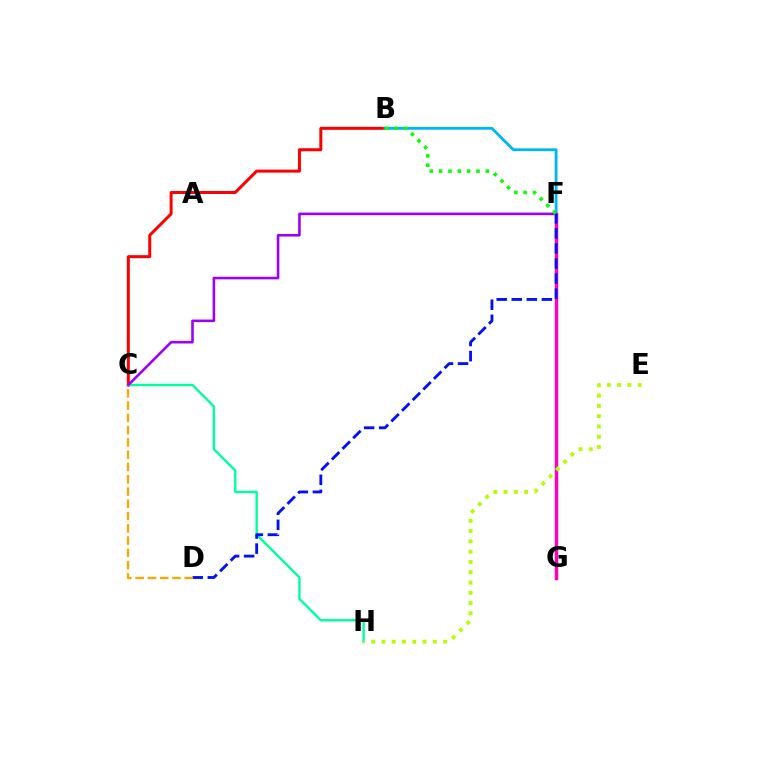{('B', 'C'): [{'color': '#ff0000', 'line_style': 'solid', 'thickness': 2.16}], ('B', 'F'): [{'color': '#00b5ff', 'line_style': 'solid', 'thickness': 2.03}, {'color': '#08ff00', 'line_style': 'dotted', 'thickness': 2.54}], ('C', 'H'): [{'color': '#00ff9d', 'line_style': 'solid', 'thickness': 1.72}], ('F', 'G'): [{'color': '#ff00bd', 'line_style': 'solid', 'thickness': 2.48}], ('C', 'F'): [{'color': '#9b00ff', 'line_style': 'solid', 'thickness': 1.86}], ('E', 'H'): [{'color': '#b3ff00', 'line_style': 'dotted', 'thickness': 2.79}], ('D', 'F'): [{'color': '#0010ff', 'line_style': 'dashed', 'thickness': 2.05}], ('C', 'D'): [{'color': '#ffa500', 'line_style': 'dashed', 'thickness': 1.67}]}